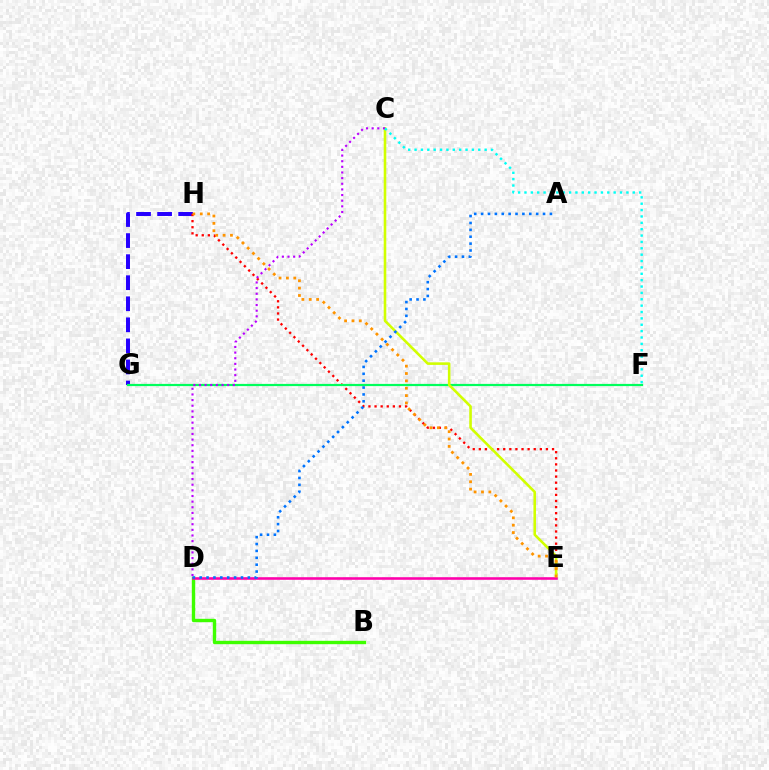{('G', 'H'): [{'color': '#2500ff', 'line_style': 'dashed', 'thickness': 2.86}], ('B', 'D'): [{'color': '#3dff00', 'line_style': 'solid', 'thickness': 2.43}], ('E', 'H'): [{'color': '#ff0000', 'line_style': 'dotted', 'thickness': 1.66}, {'color': '#ff9400', 'line_style': 'dotted', 'thickness': 2.0}], ('F', 'G'): [{'color': '#00ff5c', 'line_style': 'solid', 'thickness': 1.59}], ('C', 'E'): [{'color': '#d1ff00', 'line_style': 'solid', 'thickness': 1.86}], ('D', 'E'): [{'color': '#ff00ac', 'line_style': 'solid', 'thickness': 1.86}], ('C', 'D'): [{'color': '#b900ff', 'line_style': 'dotted', 'thickness': 1.53}], ('A', 'D'): [{'color': '#0074ff', 'line_style': 'dotted', 'thickness': 1.87}], ('C', 'F'): [{'color': '#00fff6', 'line_style': 'dotted', 'thickness': 1.73}]}